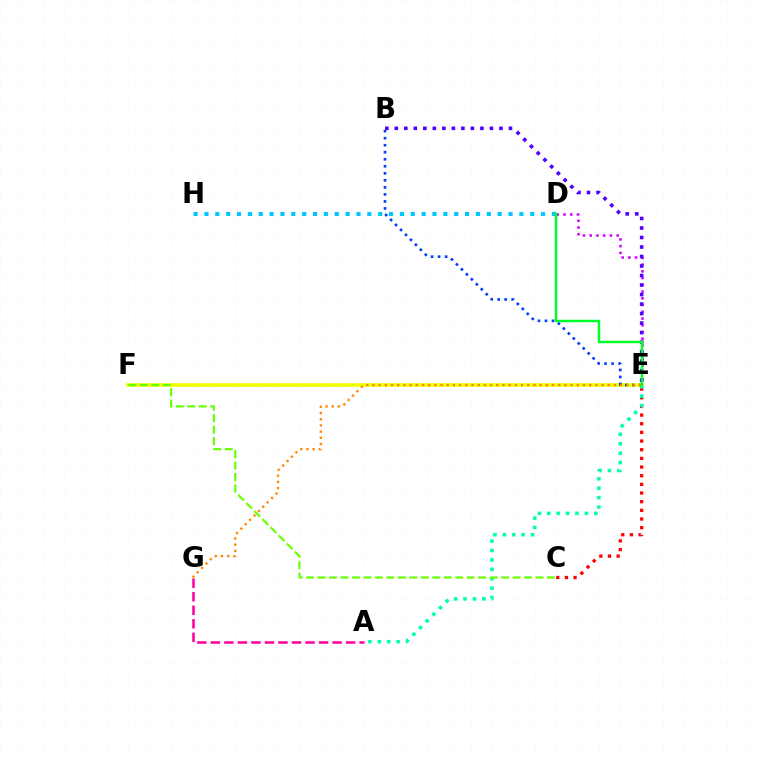{('D', 'E'): [{'color': '#d600ff', 'line_style': 'dotted', 'thickness': 1.83}, {'color': '#00ff27', 'line_style': 'solid', 'thickness': 1.77}], ('C', 'E'): [{'color': '#ff0000', 'line_style': 'dotted', 'thickness': 2.35}], ('A', 'G'): [{'color': '#ff00a0', 'line_style': 'dashed', 'thickness': 1.84}], ('B', 'E'): [{'color': '#4f00ff', 'line_style': 'dotted', 'thickness': 2.58}, {'color': '#003fff', 'line_style': 'dotted', 'thickness': 1.91}], ('E', 'F'): [{'color': '#eeff00', 'line_style': 'solid', 'thickness': 2.59}], ('D', 'H'): [{'color': '#00c7ff', 'line_style': 'dotted', 'thickness': 2.95}], ('A', 'E'): [{'color': '#00ffaf', 'line_style': 'dotted', 'thickness': 2.56}], ('C', 'F'): [{'color': '#66ff00', 'line_style': 'dashed', 'thickness': 1.56}], ('E', 'G'): [{'color': '#ff8800', 'line_style': 'dotted', 'thickness': 1.68}]}